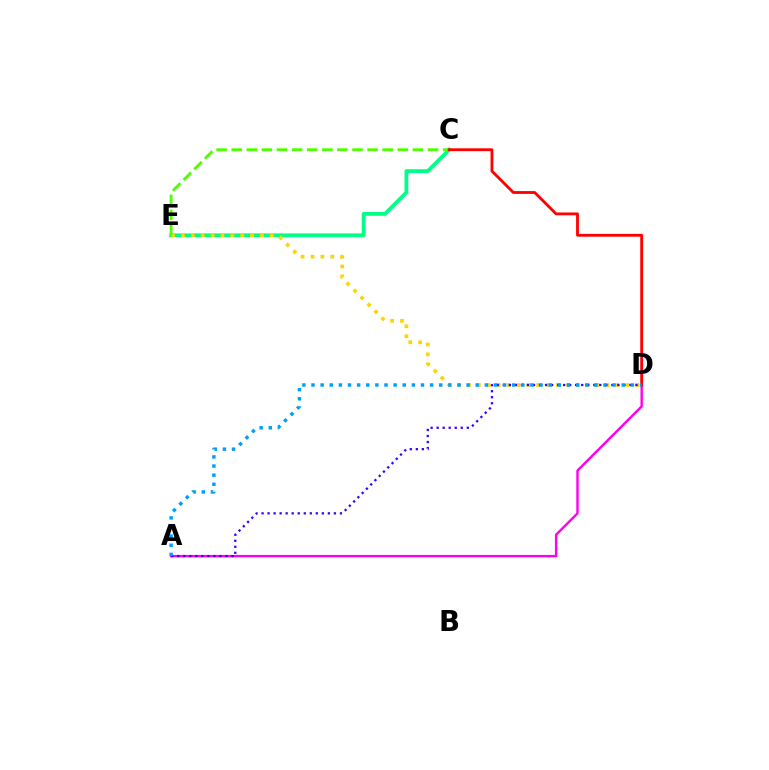{('C', 'E'): [{'color': '#00ff86', 'line_style': 'solid', 'thickness': 2.73}, {'color': '#4fff00', 'line_style': 'dashed', 'thickness': 2.05}], ('D', 'E'): [{'color': '#ffd500', 'line_style': 'dotted', 'thickness': 2.69}], ('A', 'D'): [{'color': '#ff00ed', 'line_style': 'solid', 'thickness': 1.72}, {'color': '#3700ff', 'line_style': 'dotted', 'thickness': 1.64}, {'color': '#009eff', 'line_style': 'dotted', 'thickness': 2.48}], ('C', 'D'): [{'color': '#ff0000', 'line_style': 'solid', 'thickness': 2.04}]}